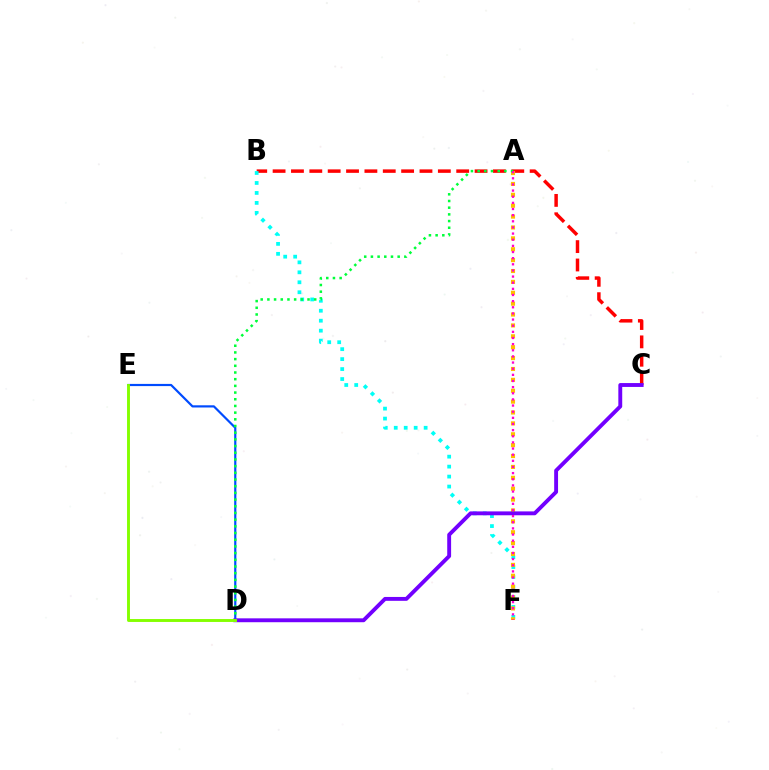{('D', 'E'): [{'color': '#004bff', 'line_style': 'solid', 'thickness': 1.58}, {'color': '#84ff00', 'line_style': 'solid', 'thickness': 2.1}], ('B', 'C'): [{'color': '#ff0000', 'line_style': 'dashed', 'thickness': 2.49}], ('B', 'F'): [{'color': '#00fff6', 'line_style': 'dotted', 'thickness': 2.71}], ('A', 'F'): [{'color': '#ffbd00', 'line_style': 'dotted', 'thickness': 2.96}, {'color': '#ff00cf', 'line_style': 'dotted', 'thickness': 1.67}], ('A', 'D'): [{'color': '#00ff39', 'line_style': 'dotted', 'thickness': 1.82}], ('C', 'D'): [{'color': '#7200ff', 'line_style': 'solid', 'thickness': 2.79}]}